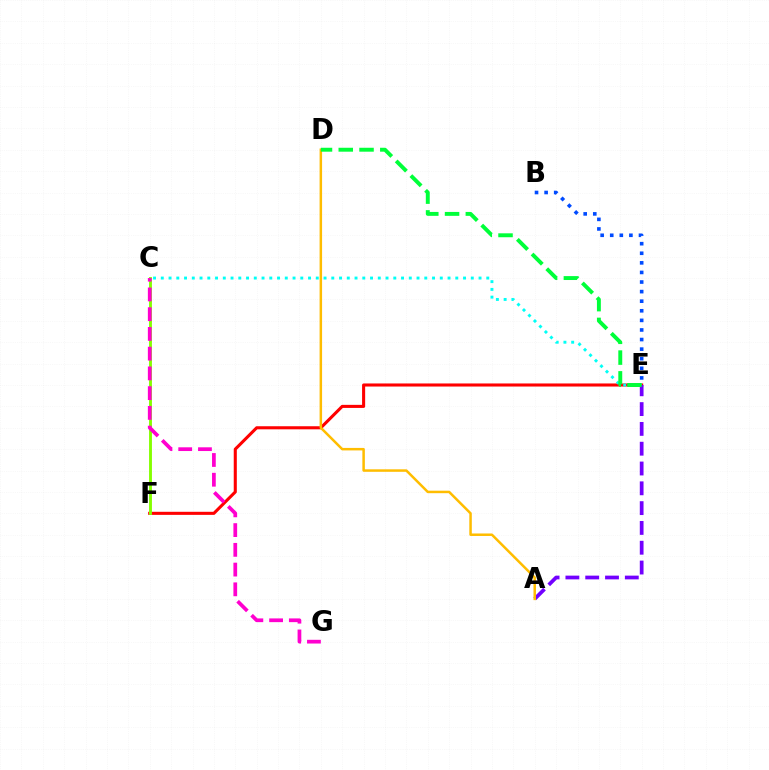{('E', 'F'): [{'color': '#ff0000', 'line_style': 'solid', 'thickness': 2.22}], ('C', 'F'): [{'color': '#84ff00', 'line_style': 'solid', 'thickness': 2.07}], ('C', 'E'): [{'color': '#00fff6', 'line_style': 'dotted', 'thickness': 2.11}], ('C', 'G'): [{'color': '#ff00cf', 'line_style': 'dashed', 'thickness': 2.68}], ('B', 'E'): [{'color': '#004bff', 'line_style': 'dotted', 'thickness': 2.6}], ('A', 'E'): [{'color': '#7200ff', 'line_style': 'dashed', 'thickness': 2.69}], ('A', 'D'): [{'color': '#ffbd00', 'line_style': 'solid', 'thickness': 1.8}], ('D', 'E'): [{'color': '#00ff39', 'line_style': 'dashed', 'thickness': 2.82}]}